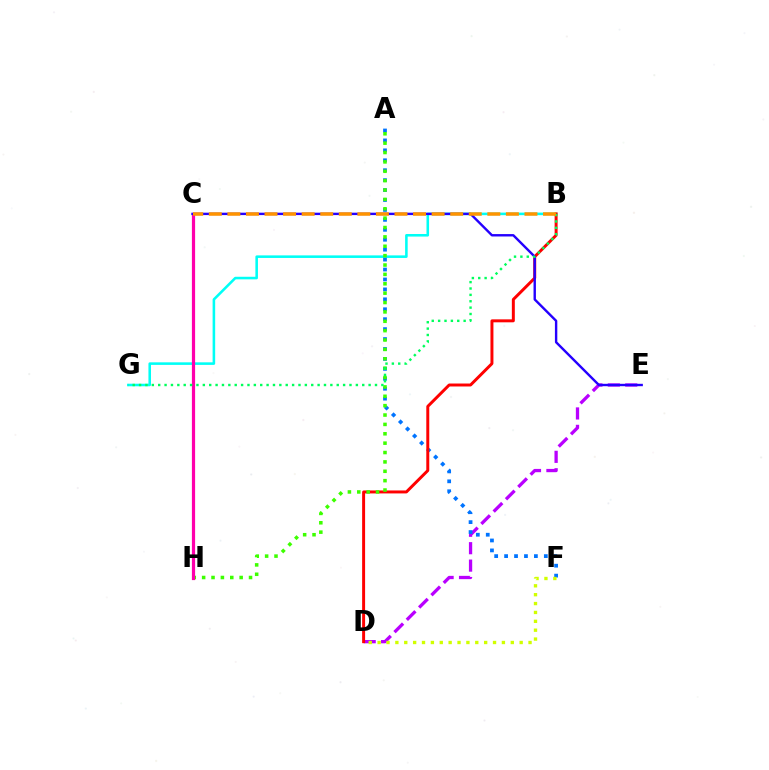{('D', 'E'): [{'color': '#b900ff', 'line_style': 'dashed', 'thickness': 2.37}], ('B', 'G'): [{'color': '#00fff6', 'line_style': 'solid', 'thickness': 1.85}, {'color': '#00ff5c', 'line_style': 'dotted', 'thickness': 1.73}], ('A', 'F'): [{'color': '#0074ff', 'line_style': 'dotted', 'thickness': 2.7}], ('B', 'D'): [{'color': '#ff0000', 'line_style': 'solid', 'thickness': 2.13}], ('A', 'H'): [{'color': '#3dff00', 'line_style': 'dotted', 'thickness': 2.55}], ('C', 'H'): [{'color': '#ff00ac', 'line_style': 'solid', 'thickness': 2.31}], ('D', 'F'): [{'color': '#d1ff00', 'line_style': 'dotted', 'thickness': 2.41}], ('C', 'E'): [{'color': '#2500ff', 'line_style': 'solid', 'thickness': 1.73}], ('B', 'C'): [{'color': '#ff9400', 'line_style': 'dashed', 'thickness': 2.52}]}